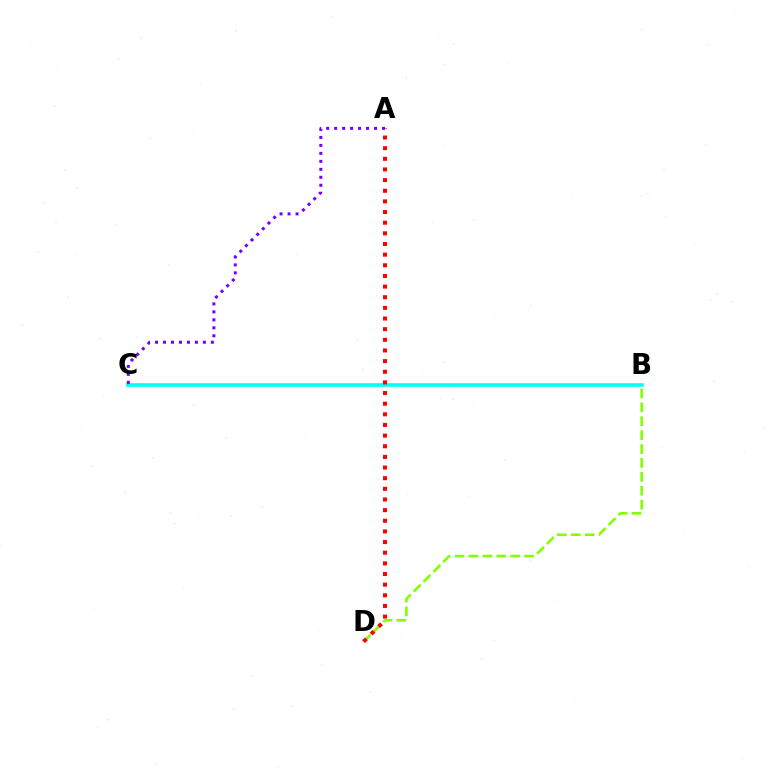{('B', 'C'): [{'color': '#00fff6', 'line_style': 'solid', 'thickness': 2.59}], ('B', 'D'): [{'color': '#84ff00', 'line_style': 'dashed', 'thickness': 1.89}], ('A', 'D'): [{'color': '#ff0000', 'line_style': 'dotted', 'thickness': 2.89}], ('A', 'C'): [{'color': '#7200ff', 'line_style': 'dotted', 'thickness': 2.17}]}